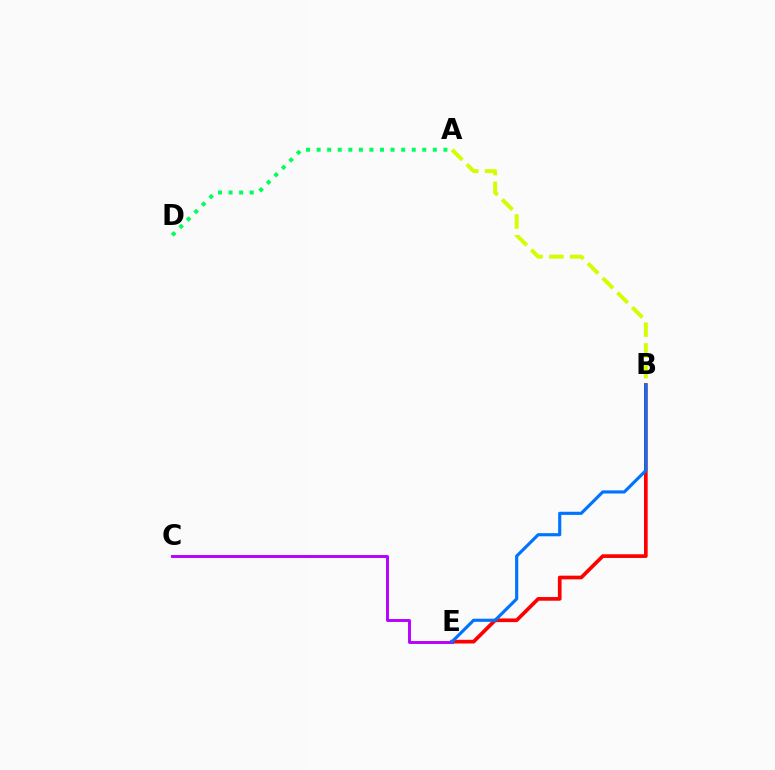{('B', 'E'): [{'color': '#ff0000', 'line_style': 'solid', 'thickness': 2.65}, {'color': '#0074ff', 'line_style': 'solid', 'thickness': 2.26}], ('A', 'D'): [{'color': '#00ff5c', 'line_style': 'dotted', 'thickness': 2.87}], ('C', 'E'): [{'color': '#b900ff', 'line_style': 'solid', 'thickness': 2.1}], ('A', 'B'): [{'color': '#d1ff00', 'line_style': 'dashed', 'thickness': 2.82}]}